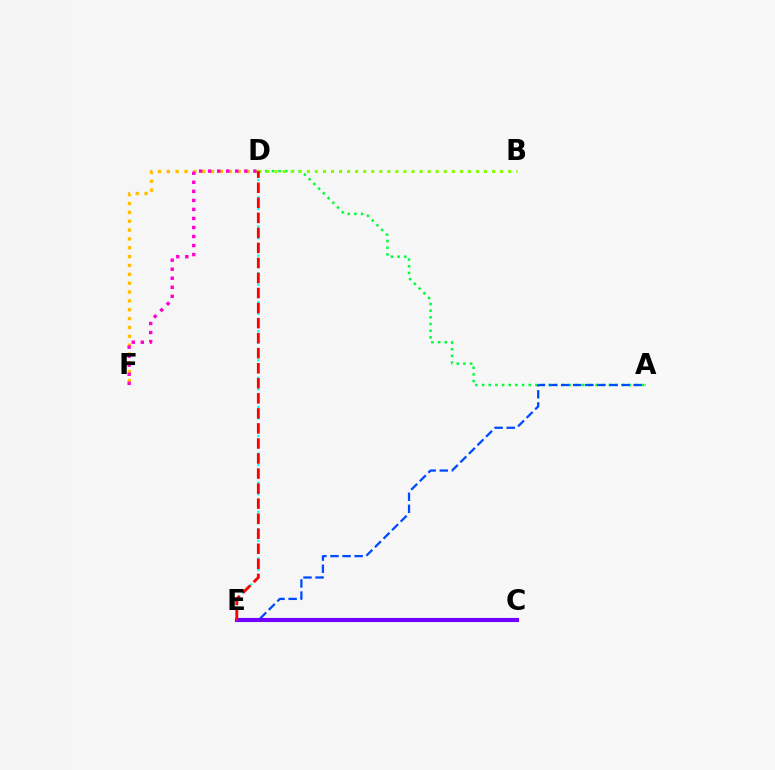{('A', 'D'): [{'color': '#00ff39', 'line_style': 'dotted', 'thickness': 1.81}], ('A', 'E'): [{'color': '#004bff', 'line_style': 'dashed', 'thickness': 1.64}], ('D', 'F'): [{'color': '#ffbd00', 'line_style': 'dotted', 'thickness': 2.41}, {'color': '#ff00cf', 'line_style': 'dotted', 'thickness': 2.46}], ('C', 'E'): [{'color': '#7200ff', 'line_style': 'solid', 'thickness': 2.97}], ('D', 'E'): [{'color': '#00fff6', 'line_style': 'dotted', 'thickness': 1.58}, {'color': '#ff0000', 'line_style': 'dashed', 'thickness': 2.04}], ('B', 'D'): [{'color': '#84ff00', 'line_style': 'dotted', 'thickness': 2.19}]}